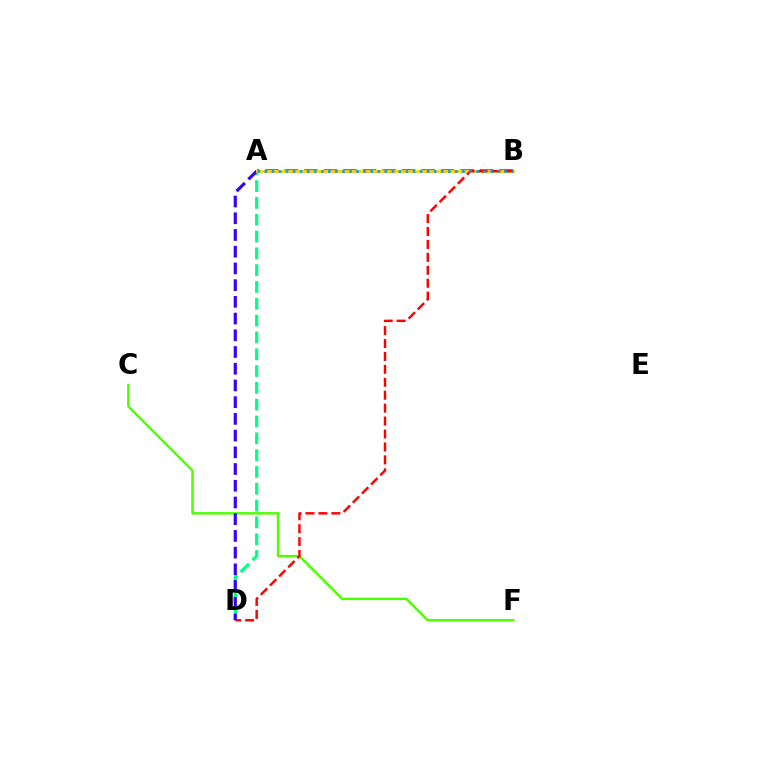{('C', 'F'): [{'color': '#4fff00', 'line_style': 'solid', 'thickness': 1.77}], ('A', 'B'): [{'color': '#ff00ed', 'line_style': 'dashed', 'thickness': 2.65}, {'color': '#ffd500', 'line_style': 'solid', 'thickness': 2.05}, {'color': '#009eff', 'line_style': 'dotted', 'thickness': 1.92}], ('A', 'D'): [{'color': '#00ff86', 'line_style': 'dashed', 'thickness': 2.28}, {'color': '#3700ff', 'line_style': 'dashed', 'thickness': 2.27}], ('B', 'D'): [{'color': '#ff0000', 'line_style': 'dashed', 'thickness': 1.76}]}